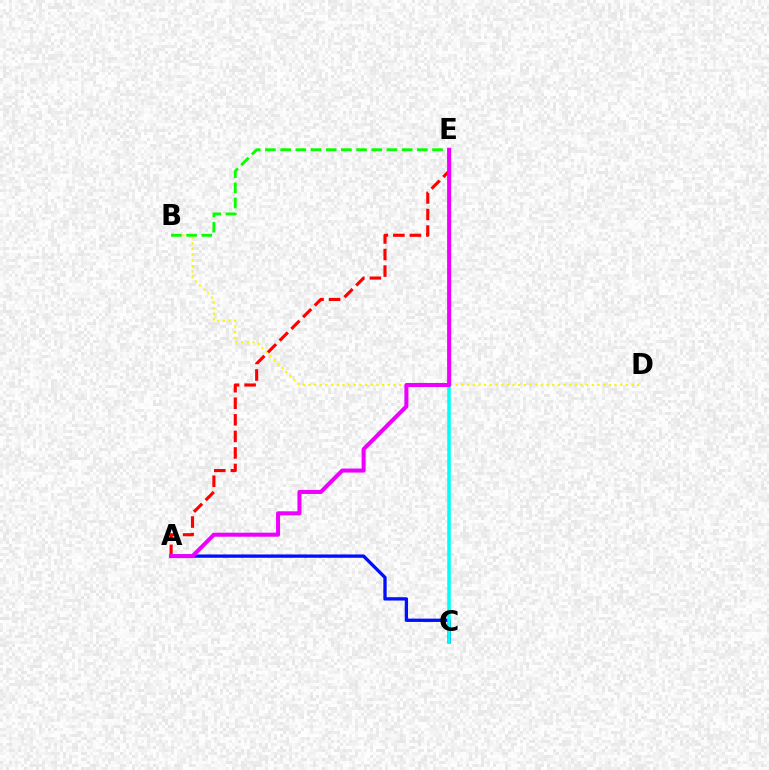{('A', 'C'): [{'color': '#0010ff', 'line_style': 'solid', 'thickness': 2.39}], ('B', 'D'): [{'color': '#fcf500', 'line_style': 'dotted', 'thickness': 1.54}], ('B', 'E'): [{'color': '#08ff00', 'line_style': 'dashed', 'thickness': 2.06}], ('C', 'E'): [{'color': '#00fff6', 'line_style': 'solid', 'thickness': 2.53}], ('A', 'E'): [{'color': '#ff0000', 'line_style': 'dashed', 'thickness': 2.25}, {'color': '#ee00ff', 'line_style': 'solid', 'thickness': 2.9}]}